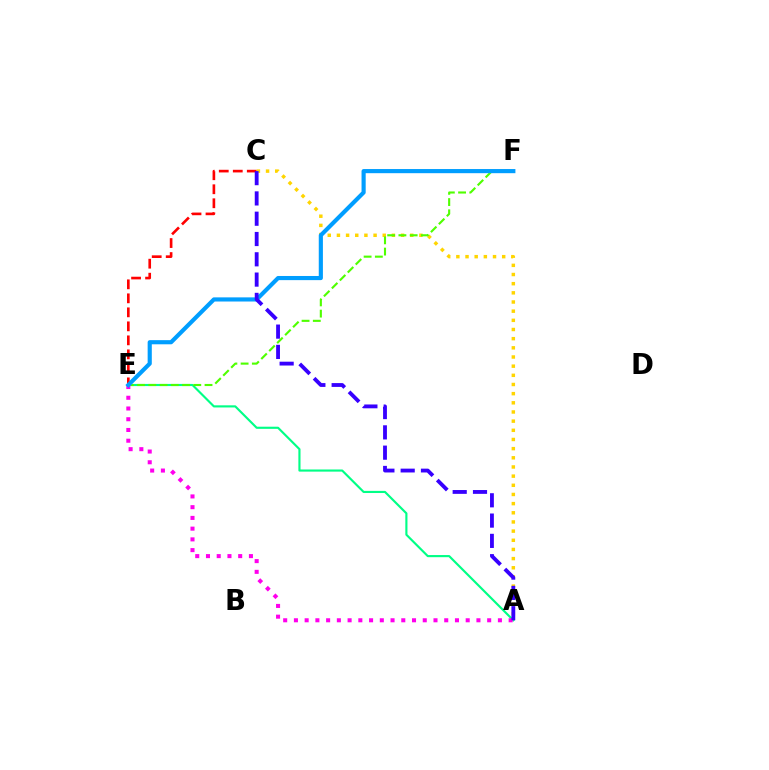{('A', 'E'): [{'color': '#00ff86', 'line_style': 'solid', 'thickness': 1.54}, {'color': '#ff00ed', 'line_style': 'dotted', 'thickness': 2.92}], ('C', 'E'): [{'color': '#ff0000', 'line_style': 'dashed', 'thickness': 1.9}], ('A', 'C'): [{'color': '#ffd500', 'line_style': 'dotted', 'thickness': 2.49}, {'color': '#3700ff', 'line_style': 'dashed', 'thickness': 2.76}], ('E', 'F'): [{'color': '#4fff00', 'line_style': 'dashed', 'thickness': 1.53}, {'color': '#009eff', 'line_style': 'solid', 'thickness': 2.98}]}